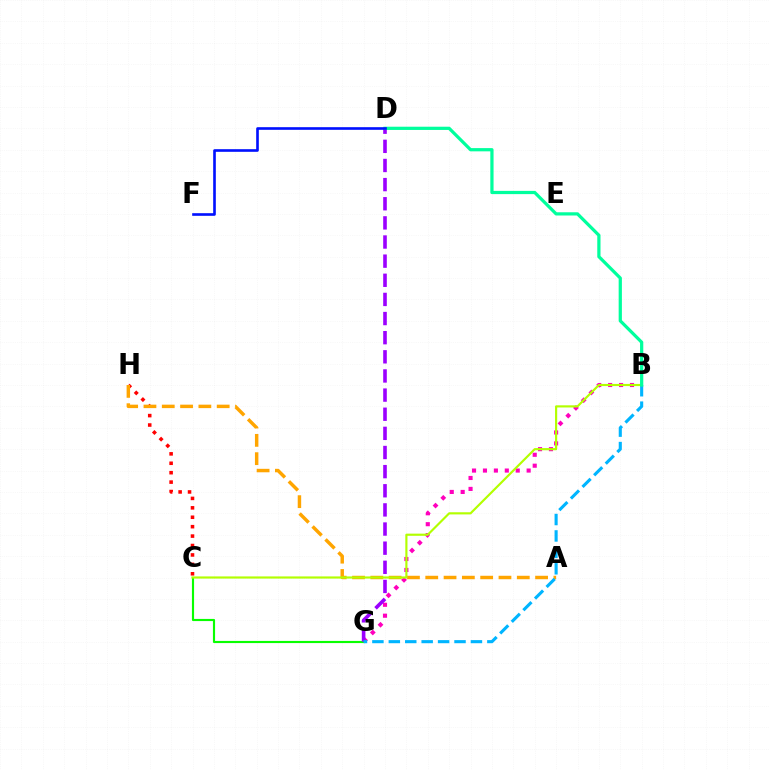{('C', 'H'): [{'color': '#ff0000', 'line_style': 'dotted', 'thickness': 2.56}], ('B', 'G'): [{'color': '#ff00bd', 'line_style': 'dotted', 'thickness': 2.97}, {'color': '#00b5ff', 'line_style': 'dashed', 'thickness': 2.23}], ('C', 'G'): [{'color': '#08ff00', 'line_style': 'solid', 'thickness': 1.55}], ('D', 'G'): [{'color': '#9b00ff', 'line_style': 'dashed', 'thickness': 2.6}], ('A', 'H'): [{'color': '#ffa500', 'line_style': 'dashed', 'thickness': 2.49}], ('B', 'C'): [{'color': '#b3ff00', 'line_style': 'solid', 'thickness': 1.56}], ('B', 'D'): [{'color': '#00ff9d', 'line_style': 'solid', 'thickness': 2.33}], ('D', 'F'): [{'color': '#0010ff', 'line_style': 'solid', 'thickness': 1.9}]}